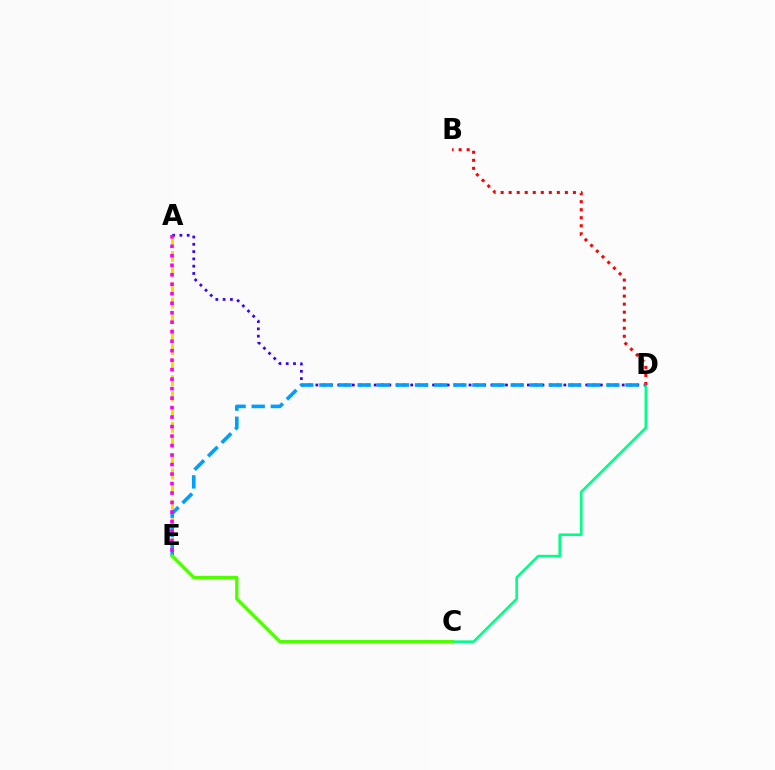{('A', 'E'): [{'color': '#ffd500', 'line_style': 'dashed', 'thickness': 2.11}, {'color': '#ff00ed', 'line_style': 'dotted', 'thickness': 2.58}], ('A', 'D'): [{'color': '#3700ff', 'line_style': 'dotted', 'thickness': 1.98}], ('C', 'D'): [{'color': '#00ff86', 'line_style': 'solid', 'thickness': 1.88}], ('B', 'D'): [{'color': '#ff0000', 'line_style': 'dotted', 'thickness': 2.18}], ('D', 'E'): [{'color': '#009eff', 'line_style': 'dashed', 'thickness': 2.6}], ('C', 'E'): [{'color': '#4fff00', 'line_style': 'solid', 'thickness': 2.37}]}